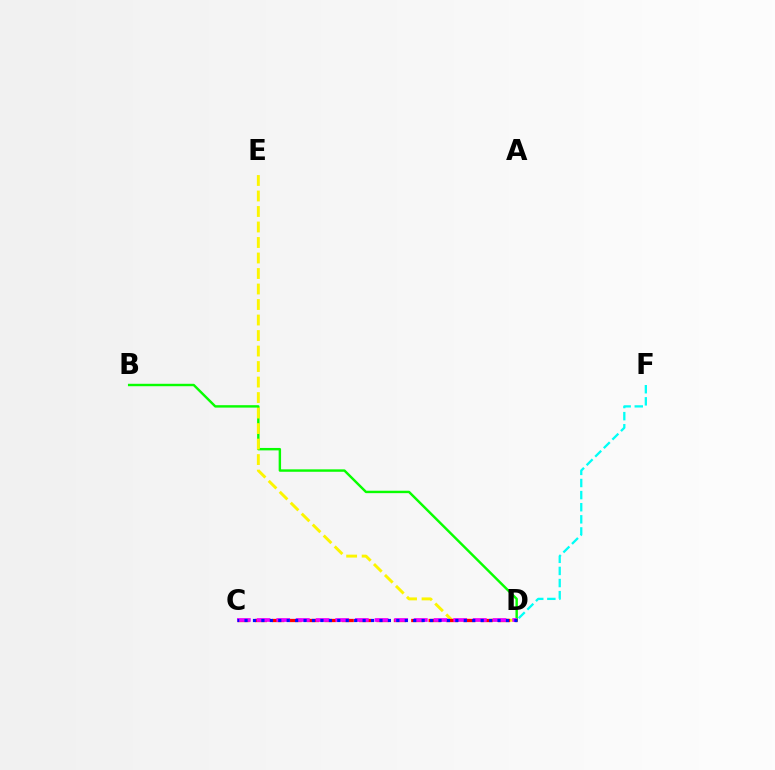{('B', 'D'): [{'color': '#08ff00', 'line_style': 'solid', 'thickness': 1.75}], ('D', 'E'): [{'color': '#fcf500', 'line_style': 'dashed', 'thickness': 2.11}], ('C', 'D'): [{'color': '#ff0000', 'line_style': 'dashed', 'thickness': 2.36}, {'color': '#ee00ff', 'line_style': 'dashed', 'thickness': 2.67}, {'color': '#0010ff', 'line_style': 'dotted', 'thickness': 2.29}], ('D', 'F'): [{'color': '#00fff6', 'line_style': 'dashed', 'thickness': 1.65}]}